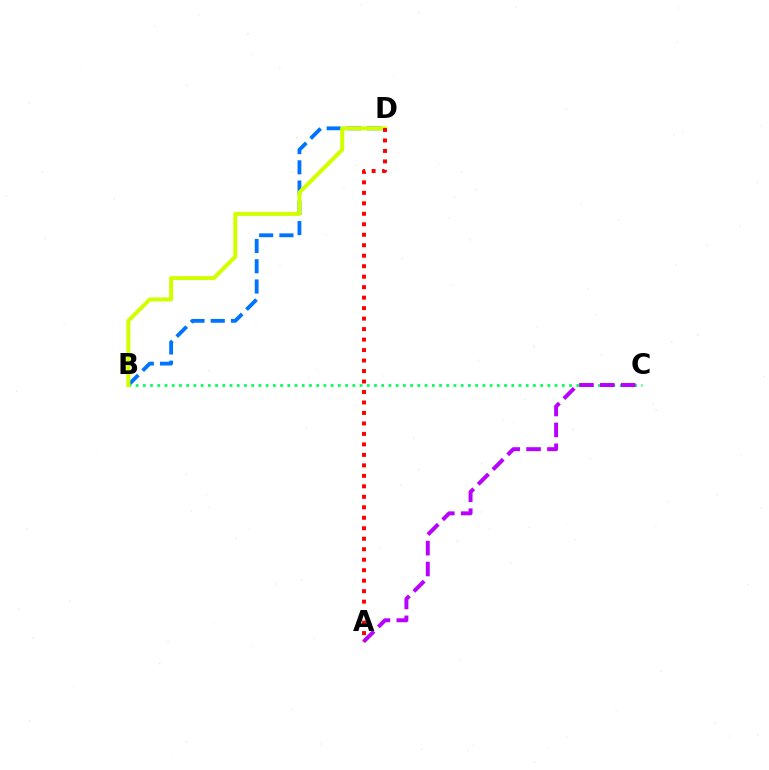{('B', 'D'): [{'color': '#0074ff', 'line_style': 'dashed', 'thickness': 2.75}, {'color': '#d1ff00', 'line_style': 'solid', 'thickness': 2.9}], ('B', 'C'): [{'color': '#00ff5c', 'line_style': 'dotted', 'thickness': 1.96}], ('A', 'C'): [{'color': '#b900ff', 'line_style': 'dashed', 'thickness': 2.84}], ('A', 'D'): [{'color': '#ff0000', 'line_style': 'dotted', 'thickness': 2.85}]}